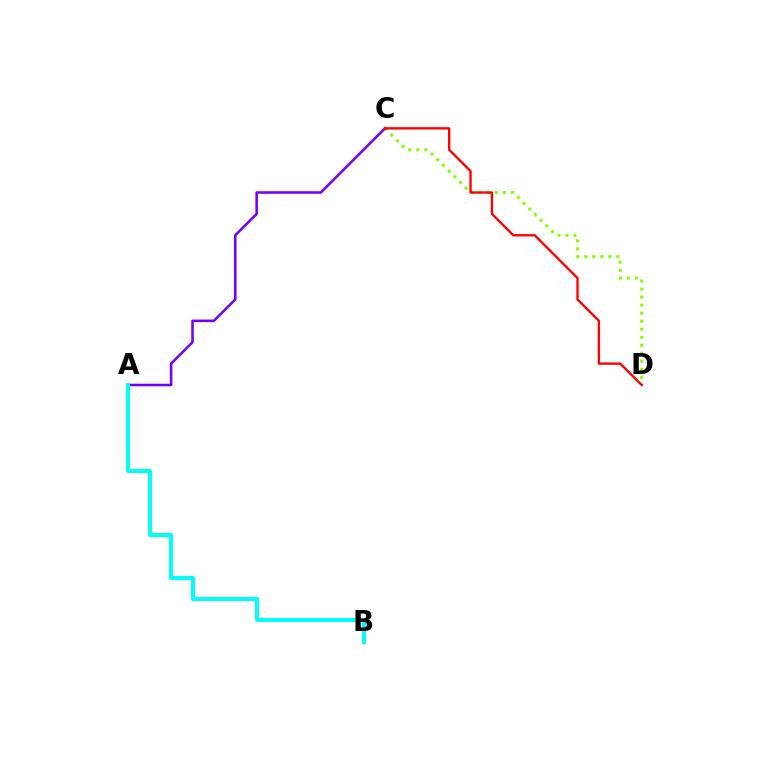{('C', 'D'): [{'color': '#84ff00', 'line_style': 'dotted', 'thickness': 2.18}, {'color': '#ff0000', 'line_style': 'solid', 'thickness': 1.7}], ('A', 'C'): [{'color': '#7200ff', 'line_style': 'solid', 'thickness': 1.83}], ('A', 'B'): [{'color': '#00fff6', 'line_style': 'solid', 'thickness': 2.88}]}